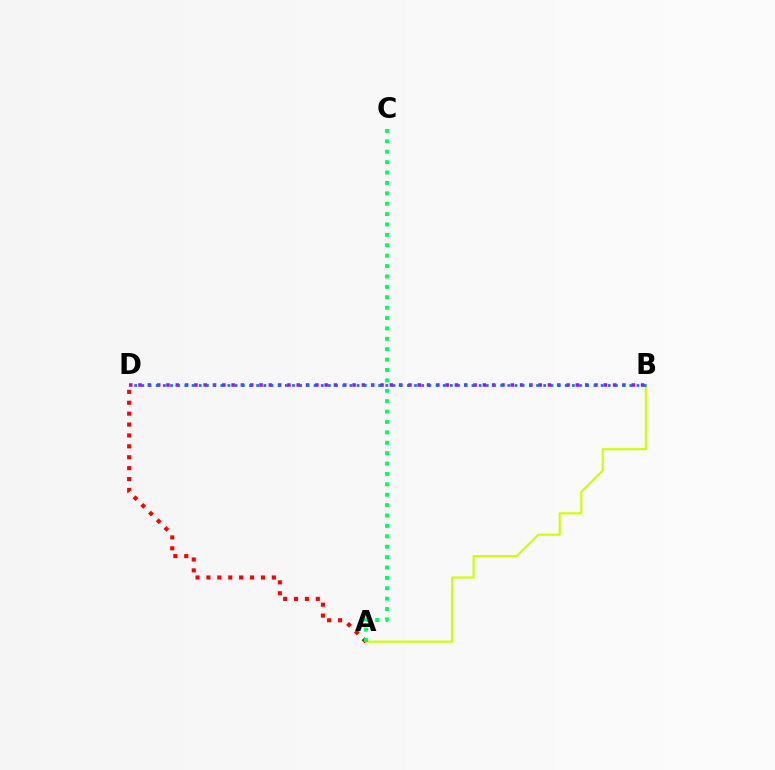{('A', 'B'): [{'color': '#d1ff00', 'line_style': 'solid', 'thickness': 1.55}], ('A', 'D'): [{'color': '#ff0000', 'line_style': 'dotted', 'thickness': 2.96}], ('A', 'C'): [{'color': '#00ff5c', 'line_style': 'dotted', 'thickness': 2.82}], ('B', 'D'): [{'color': '#b900ff', 'line_style': 'dotted', 'thickness': 2.53}, {'color': '#0074ff', 'line_style': 'dotted', 'thickness': 1.95}]}